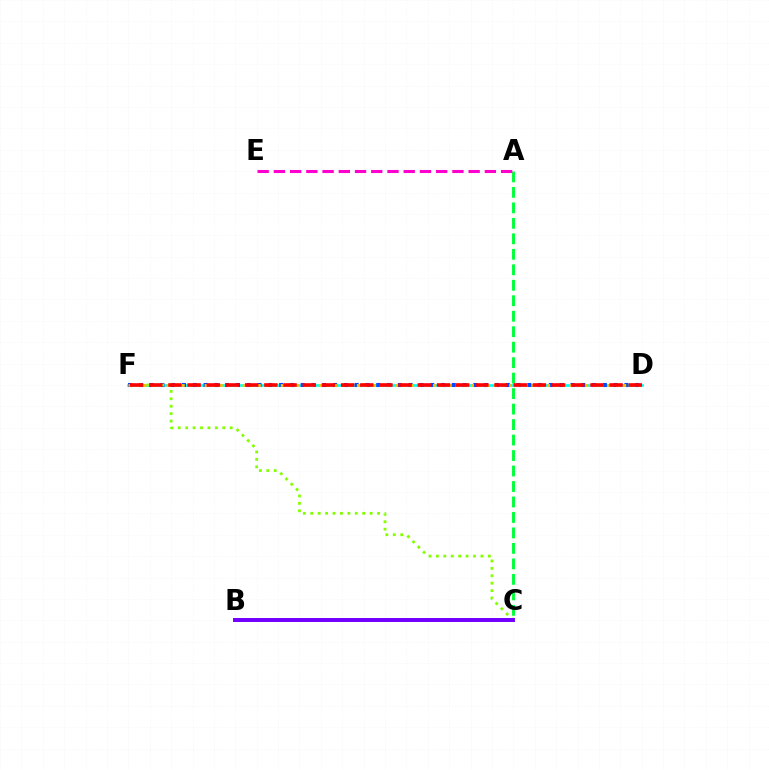{('D', 'F'): [{'color': '#00fff6', 'line_style': 'solid', 'thickness': 1.95}, {'color': '#004bff', 'line_style': 'dotted', 'thickness': 2.93}, {'color': '#ffbd00', 'line_style': 'dotted', 'thickness': 2.07}, {'color': '#ff0000', 'line_style': 'dashed', 'thickness': 2.61}], ('A', 'C'): [{'color': '#00ff39', 'line_style': 'dashed', 'thickness': 2.1}], ('C', 'F'): [{'color': '#84ff00', 'line_style': 'dotted', 'thickness': 2.02}], ('B', 'C'): [{'color': '#7200ff', 'line_style': 'solid', 'thickness': 2.86}], ('A', 'E'): [{'color': '#ff00cf', 'line_style': 'dashed', 'thickness': 2.2}]}